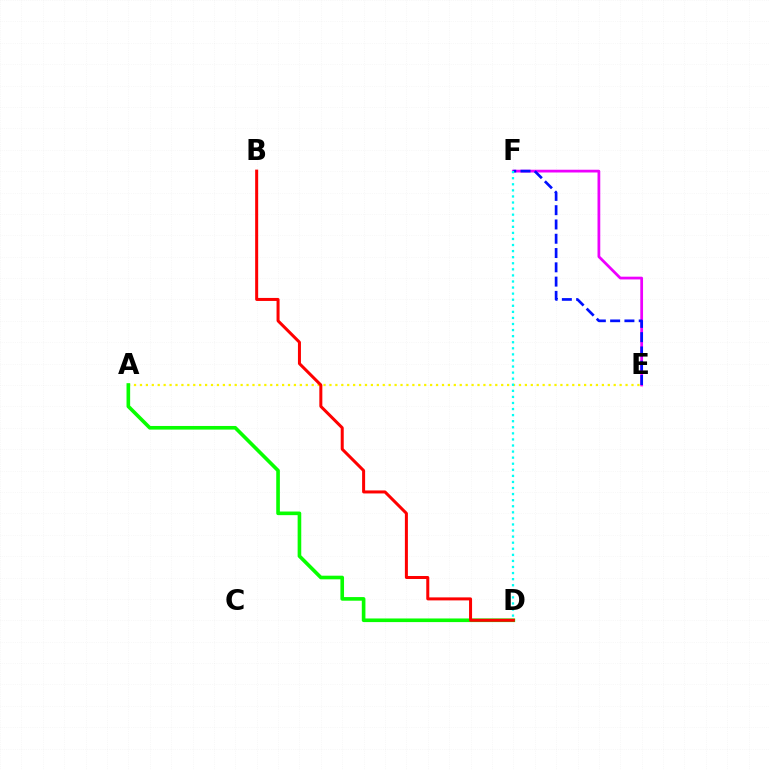{('E', 'F'): [{'color': '#ee00ff', 'line_style': 'solid', 'thickness': 1.98}, {'color': '#0010ff', 'line_style': 'dashed', 'thickness': 1.94}], ('A', 'E'): [{'color': '#fcf500', 'line_style': 'dotted', 'thickness': 1.61}], ('D', 'F'): [{'color': '#00fff6', 'line_style': 'dotted', 'thickness': 1.65}], ('A', 'D'): [{'color': '#08ff00', 'line_style': 'solid', 'thickness': 2.61}], ('B', 'D'): [{'color': '#ff0000', 'line_style': 'solid', 'thickness': 2.17}]}